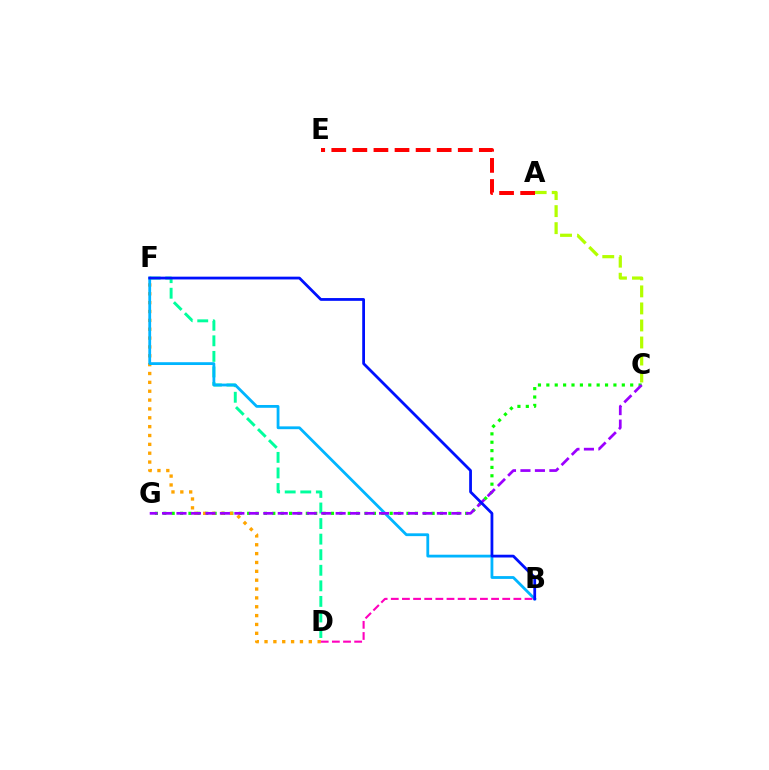{('A', 'C'): [{'color': '#b3ff00', 'line_style': 'dashed', 'thickness': 2.31}], ('C', 'G'): [{'color': '#08ff00', 'line_style': 'dotted', 'thickness': 2.28}, {'color': '#9b00ff', 'line_style': 'dashed', 'thickness': 1.97}], ('D', 'F'): [{'color': '#00ff9d', 'line_style': 'dashed', 'thickness': 2.11}, {'color': '#ffa500', 'line_style': 'dotted', 'thickness': 2.41}], ('B', 'F'): [{'color': '#00b5ff', 'line_style': 'solid', 'thickness': 2.02}, {'color': '#0010ff', 'line_style': 'solid', 'thickness': 2.0}], ('B', 'D'): [{'color': '#ff00bd', 'line_style': 'dashed', 'thickness': 1.51}], ('A', 'E'): [{'color': '#ff0000', 'line_style': 'dashed', 'thickness': 2.86}]}